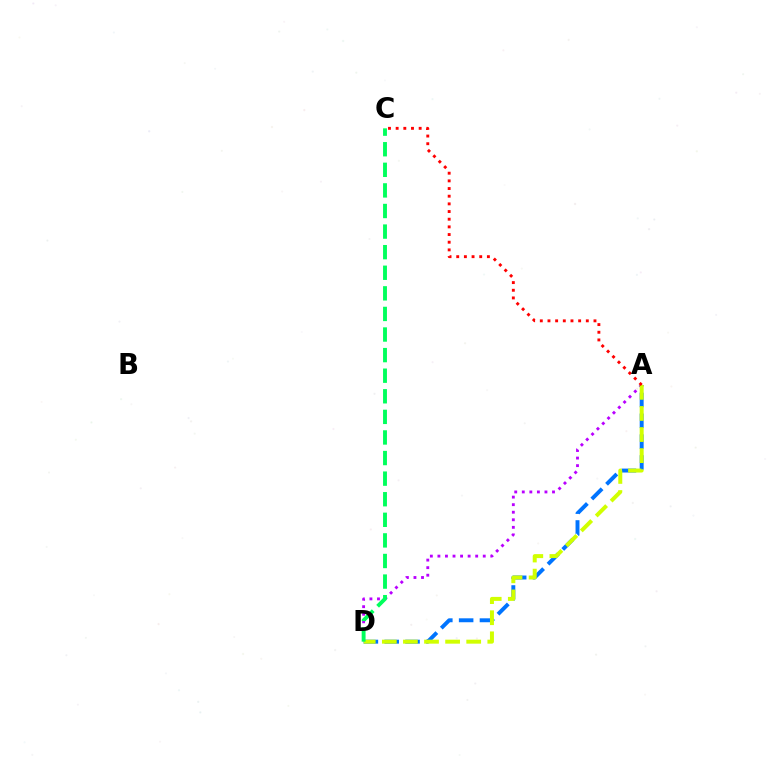{('A', 'D'): [{'color': '#b900ff', 'line_style': 'dotted', 'thickness': 2.05}, {'color': '#0074ff', 'line_style': 'dashed', 'thickness': 2.83}, {'color': '#d1ff00', 'line_style': 'dashed', 'thickness': 2.87}], ('A', 'C'): [{'color': '#ff0000', 'line_style': 'dotted', 'thickness': 2.08}], ('C', 'D'): [{'color': '#00ff5c', 'line_style': 'dashed', 'thickness': 2.8}]}